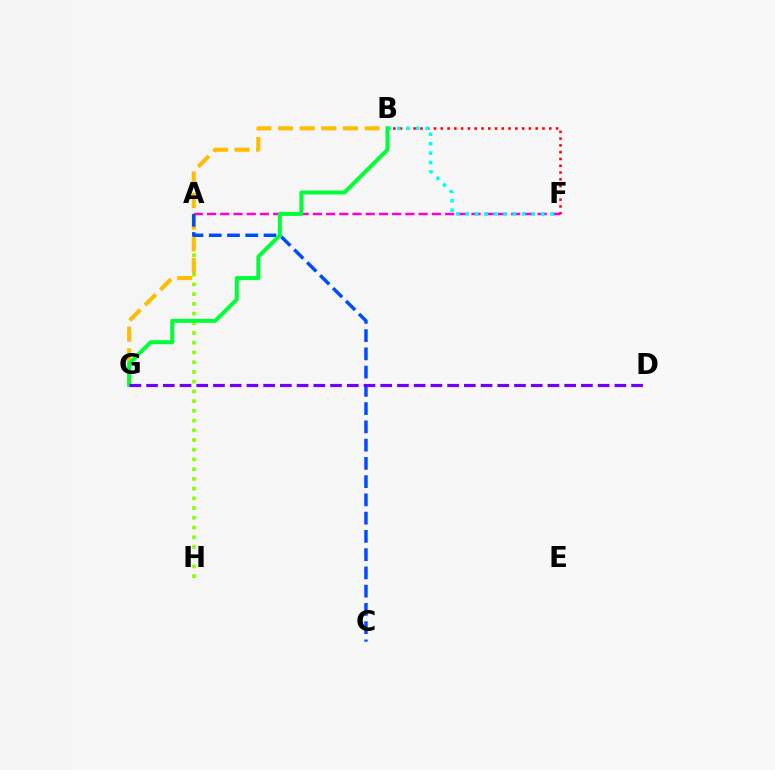{('A', 'H'): [{'color': '#84ff00', 'line_style': 'dotted', 'thickness': 2.64}], ('A', 'F'): [{'color': '#ff00cf', 'line_style': 'dashed', 'thickness': 1.8}], ('B', 'G'): [{'color': '#ffbd00', 'line_style': 'dashed', 'thickness': 2.94}, {'color': '#00ff39', 'line_style': 'solid', 'thickness': 2.87}], ('B', 'F'): [{'color': '#ff0000', 'line_style': 'dotted', 'thickness': 1.84}, {'color': '#00fff6', 'line_style': 'dotted', 'thickness': 2.56}], ('A', 'C'): [{'color': '#004bff', 'line_style': 'dashed', 'thickness': 2.48}], ('D', 'G'): [{'color': '#7200ff', 'line_style': 'dashed', 'thickness': 2.27}]}